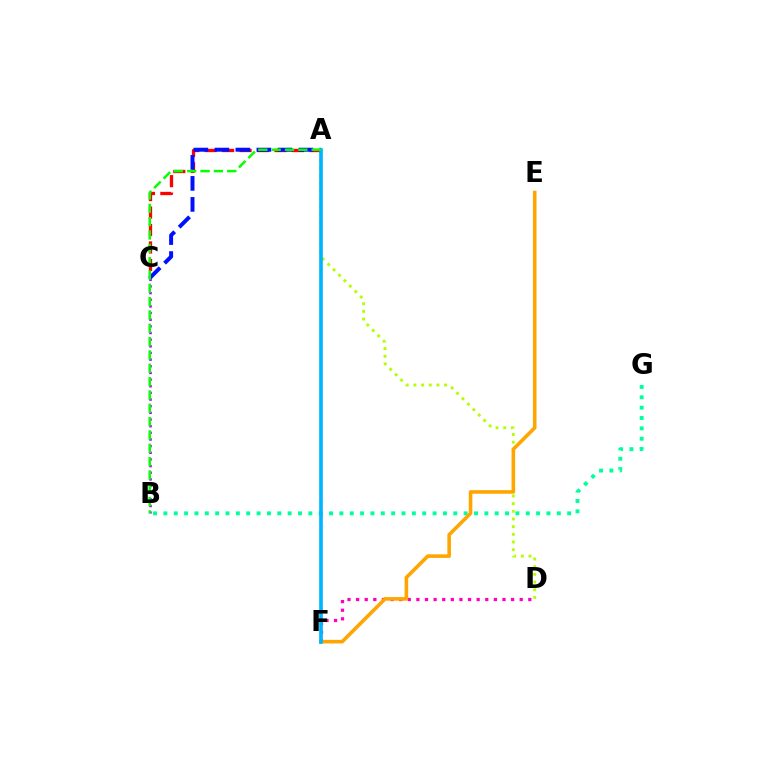{('B', 'G'): [{'color': '#00ff9d', 'line_style': 'dotted', 'thickness': 2.81}], ('A', 'D'): [{'color': '#b3ff00', 'line_style': 'dotted', 'thickness': 2.09}], ('D', 'F'): [{'color': '#ff00bd', 'line_style': 'dotted', 'thickness': 2.34}], ('A', 'C'): [{'color': '#ff0000', 'line_style': 'dashed', 'thickness': 2.37}, {'color': '#0010ff', 'line_style': 'dashed', 'thickness': 2.85}], ('B', 'C'): [{'color': '#9b00ff', 'line_style': 'dotted', 'thickness': 1.81}], ('E', 'F'): [{'color': '#ffa500', 'line_style': 'solid', 'thickness': 2.58}], ('A', 'F'): [{'color': '#00b5ff', 'line_style': 'solid', 'thickness': 2.63}], ('A', 'B'): [{'color': '#08ff00', 'line_style': 'dashed', 'thickness': 1.81}]}